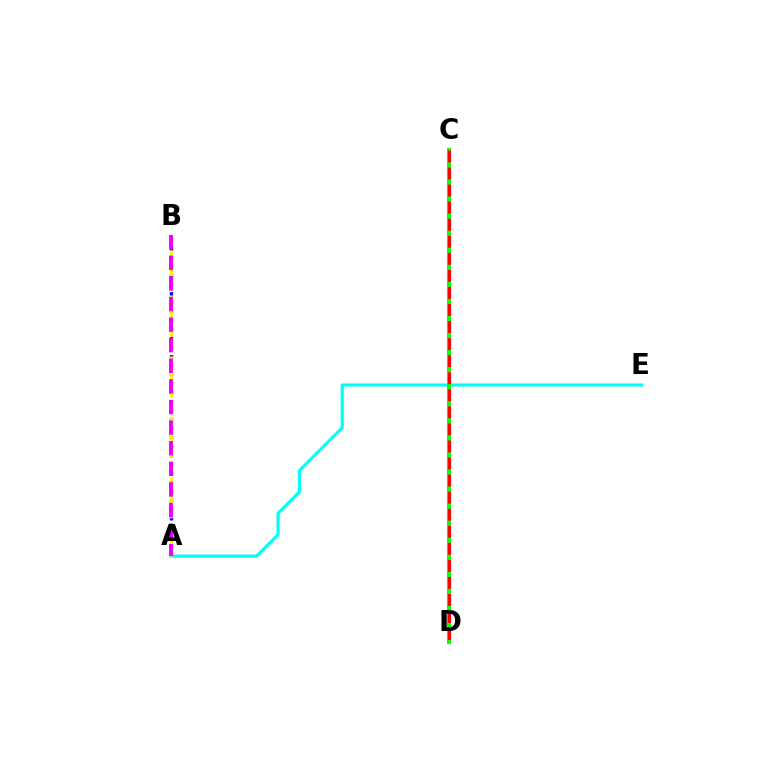{('A', 'B'): [{'color': '#0010ff', 'line_style': 'dotted', 'thickness': 2.45}, {'color': '#fcf500', 'line_style': 'dashed', 'thickness': 2.05}, {'color': '#ee00ff', 'line_style': 'dashed', 'thickness': 2.8}], ('A', 'E'): [{'color': '#00fff6', 'line_style': 'solid', 'thickness': 2.26}], ('C', 'D'): [{'color': '#08ff00', 'line_style': 'solid', 'thickness': 2.88}, {'color': '#ff0000', 'line_style': 'dashed', 'thickness': 2.32}]}